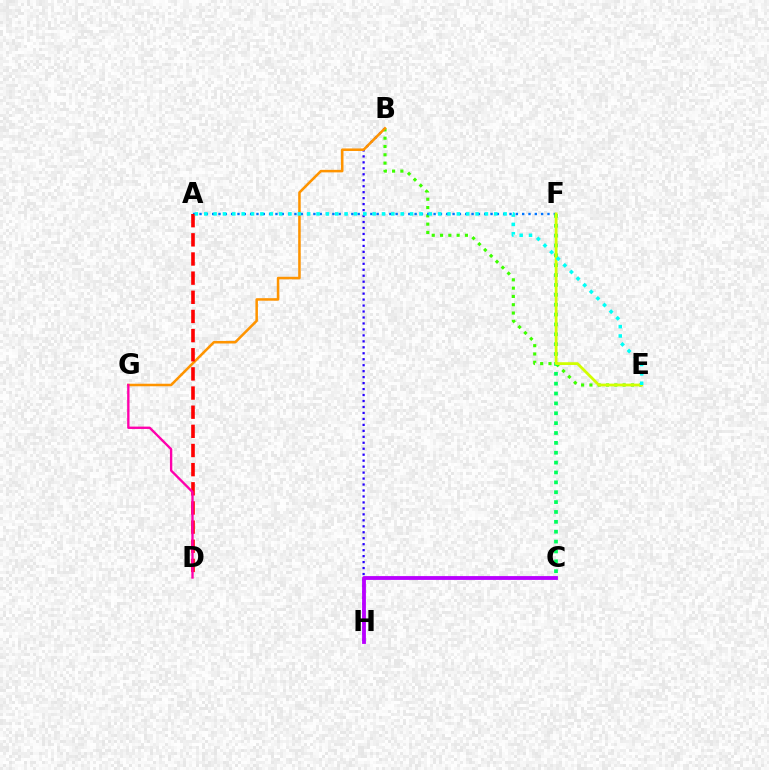{('B', 'H'): [{'color': '#2500ff', 'line_style': 'dotted', 'thickness': 1.62}], ('B', 'E'): [{'color': '#3dff00', 'line_style': 'dotted', 'thickness': 2.25}], ('B', 'G'): [{'color': '#ff9400', 'line_style': 'solid', 'thickness': 1.82}], ('C', 'H'): [{'color': '#b900ff', 'line_style': 'solid', 'thickness': 2.74}], ('A', 'F'): [{'color': '#0074ff', 'line_style': 'dotted', 'thickness': 1.72}], ('C', 'F'): [{'color': '#00ff5c', 'line_style': 'dotted', 'thickness': 2.68}], ('A', 'D'): [{'color': '#ff0000', 'line_style': 'dashed', 'thickness': 2.6}], ('D', 'G'): [{'color': '#ff00ac', 'line_style': 'solid', 'thickness': 1.69}], ('E', 'F'): [{'color': '#d1ff00', 'line_style': 'solid', 'thickness': 2.0}], ('A', 'E'): [{'color': '#00fff6', 'line_style': 'dotted', 'thickness': 2.54}]}